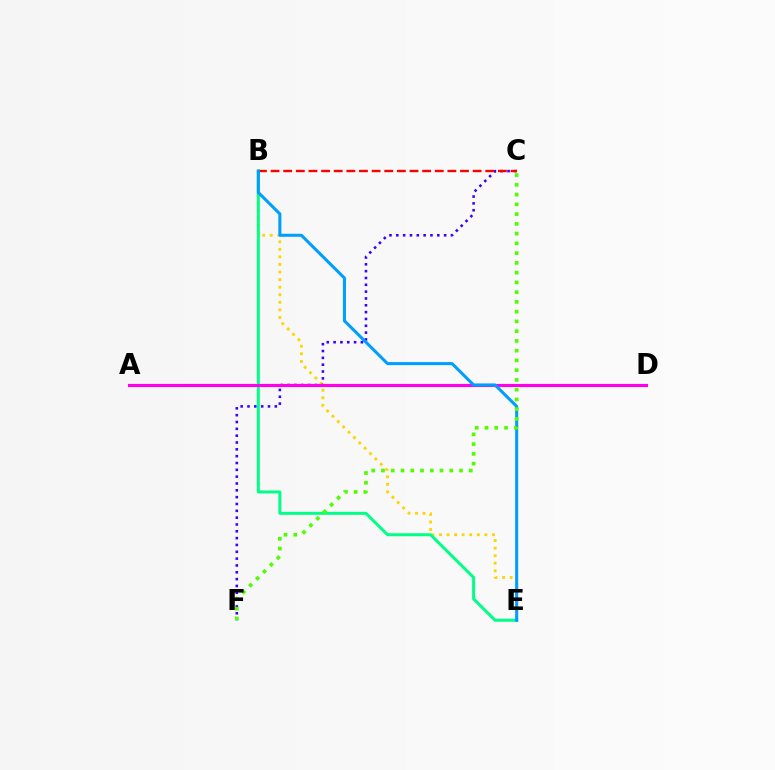{('B', 'E'): [{'color': '#ffd500', 'line_style': 'dotted', 'thickness': 2.05}, {'color': '#00ff86', 'line_style': 'solid', 'thickness': 2.16}, {'color': '#009eff', 'line_style': 'solid', 'thickness': 2.2}], ('C', 'F'): [{'color': '#3700ff', 'line_style': 'dotted', 'thickness': 1.86}, {'color': '#4fff00', 'line_style': 'dotted', 'thickness': 2.65}], ('B', 'C'): [{'color': '#ff0000', 'line_style': 'dashed', 'thickness': 1.72}], ('A', 'D'): [{'color': '#ff00ed', 'line_style': 'solid', 'thickness': 2.26}]}